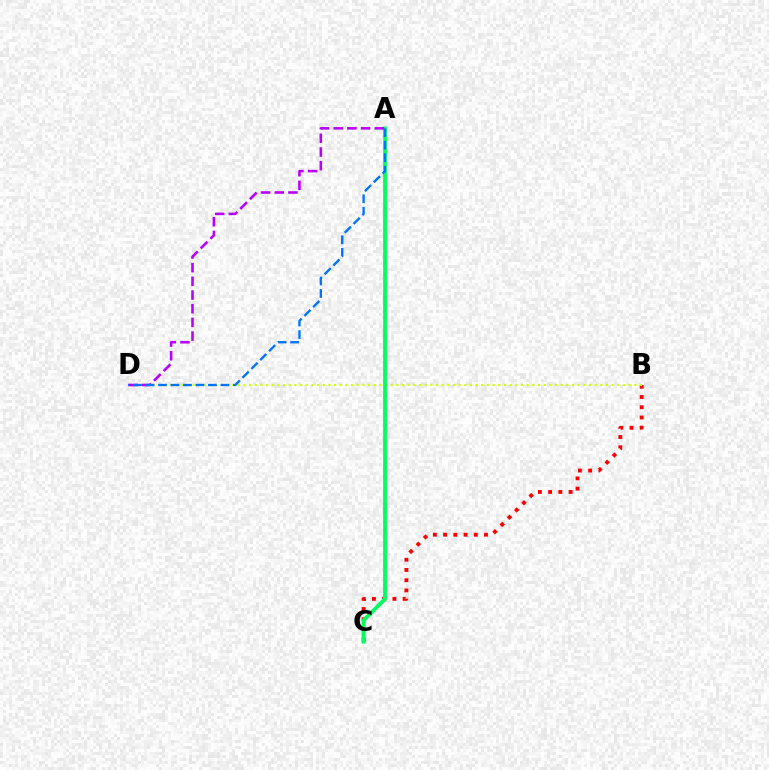{('B', 'C'): [{'color': '#ff0000', 'line_style': 'dotted', 'thickness': 2.78}], ('B', 'D'): [{'color': '#d1ff00', 'line_style': 'dotted', 'thickness': 1.54}], ('A', 'C'): [{'color': '#00ff5c', 'line_style': 'solid', 'thickness': 2.71}], ('A', 'D'): [{'color': '#b900ff', 'line_style': 'dashed', 'thickness': 1.86}, {'color': '#0074ff', 'line_style': 'dashed', 'thickness': 1.7}]}